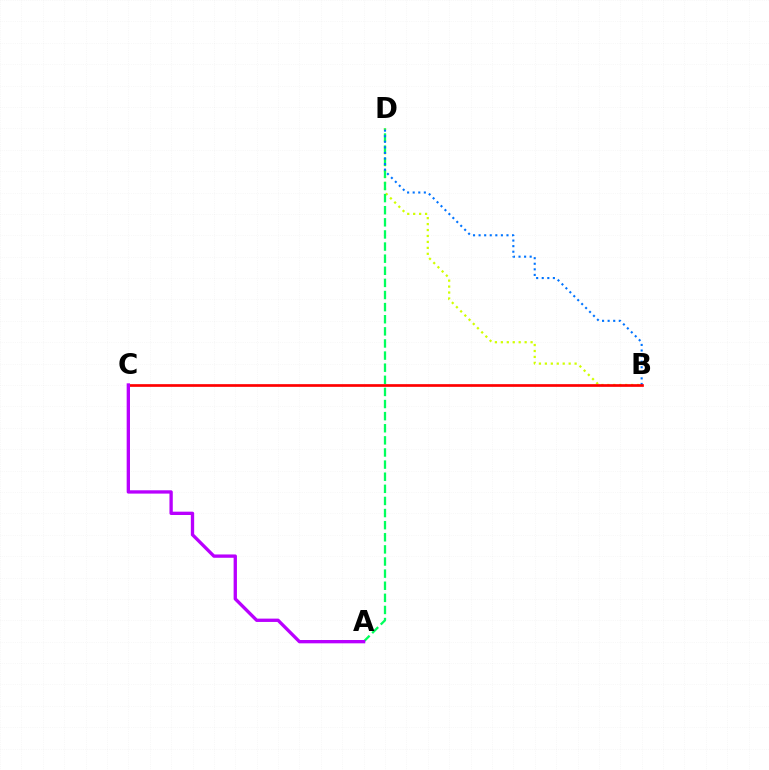{('B', 'D'): [{'color': '#d1ff00', 'line_style': 'dotted', 'thickness': 1.62}, {'color': '#0074ff', 'line_style': 'dotted', 'thickness': 1.51}], ('A', 'D'): [{'color': '#00ff5c', 'line_style': 'dashed', 'thickness': 1.65}], ('B', 'C'): [{'color': '#ff0000', 'line_style': 'solid', 'thickness': 1.94}], ('A', 'C'): [{'color': '#b900ff', 'line_style': 'solid', 'thickness': 2.4}]}